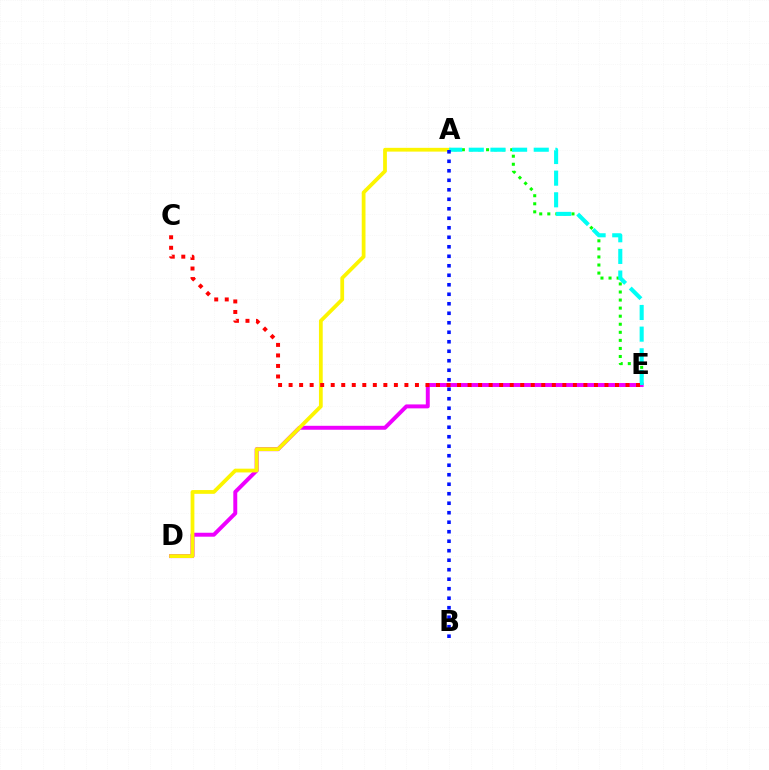{('D', 'E'): [{'color': '#ee00ff', 'line_style': 'solid', 'thickness': 2.84}], ('A', 'D'): [{'color': '#fcf500', 'line_style': 'solid', 'thickness': 2.71}], ('A', 'E'): [{'color': '#08ff00', 'line_style': 'dotted', 'thickness': 2.19}, {'color': '#00fff6', 'line_style': 'dashed', 'thickness': 2.94}], ('A', 'B'): [{'color': '#0010ff', 'line_style': 'dotted', 'thickness': 2.58}], ('C', 'E'): [{'color': '#ff0000', 'line_style': 'dotted', 'thickness': 2.86}]}